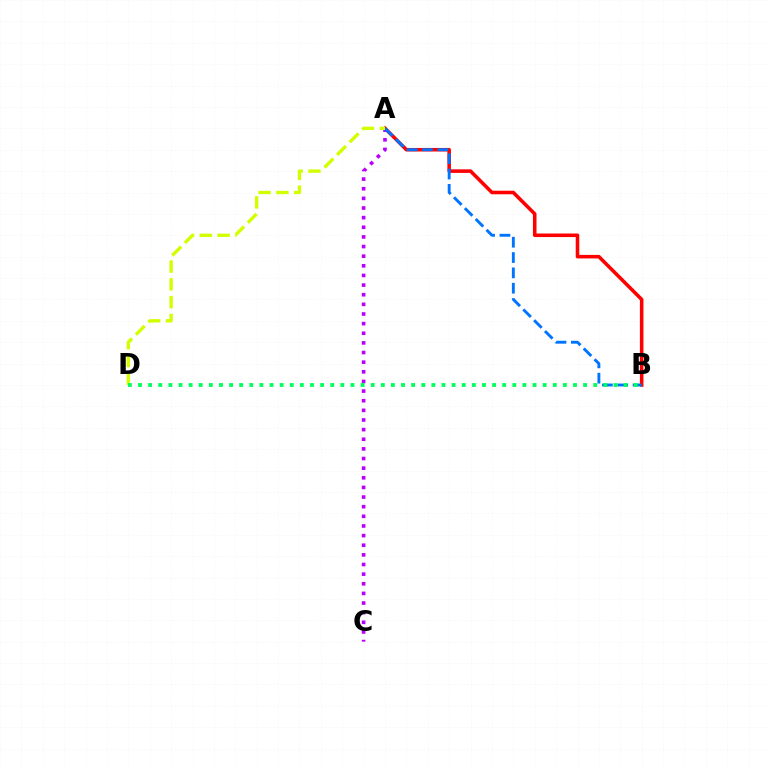{('A', 'B'): [{'color': '#ff0000', 'line_style': 'solid', 'thickness': 2.56}, {'color': '#0074ff', 'line_style': 'dashed', 'thickness': 2.08}], ('A', 'C'): [{'color': '#b900ff', 'line_style': 'dotted', 'thickness': 2.62}], ('A', 'D'): [{'color': '#d1ff00', 'line_style': 'dashed', 'thickness': 2.42}], ('B', 'D'): [{'color': '#00ff5c', 'line_style': 'dotted', 'thickness': 2.75}]}